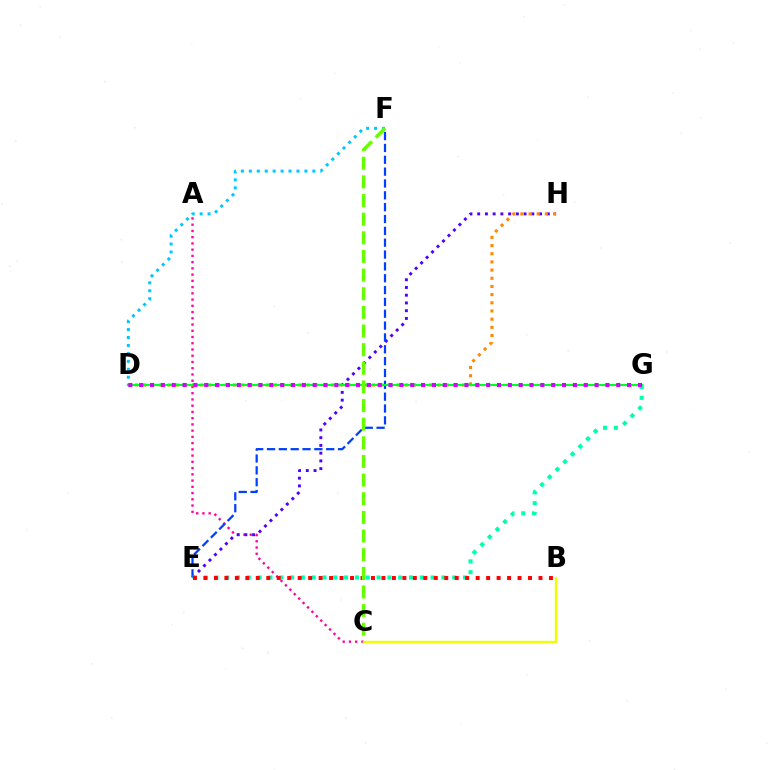{('A', 'C'): [{'color': '#ff00a0', 'line_style': 'dotted', 'thickness': 1.7}], ('B', 'C'): [{'color': '#eeff00', 'line_style': 'solid', 'thickness': 1.71}], ('D', 'F'): [{'color': '#00c7ff', 'line_style': 'dotted', 'thickness': 2.16}], ('E', 'H'): [{'color': '#4f00ff', 'line_style': 'dotted', 'thickness': 2.1}], ('E', 'F'): [{'color': '#003fff', 'line_style': 'dashed', 'thickness': 1.61}], ('D', 'H'): [{'color': '#ff8800', 'line_style': 'dotted', 'thickness': 2.22}], ('D', 'G'): [{'color': '#00ff27', 'line_style': 'solid', 'thickness': 1.54}, {'color': '#d600ff', 'line_style': 'dotted', 'thickness': 2.95}], ('E', 'G'): [{'color': '#00ffaf', 'line_style': 'dotted', 'thickness': 2.94}], ('B', 'E'): [{'color': '#ff0000', 'line_style': 'dotted', 'thickness': 2.84}], ('C', 'F'): [{'color': '#66ff00', 'line_style': 'dashed', 'thickness': 2.53}]}